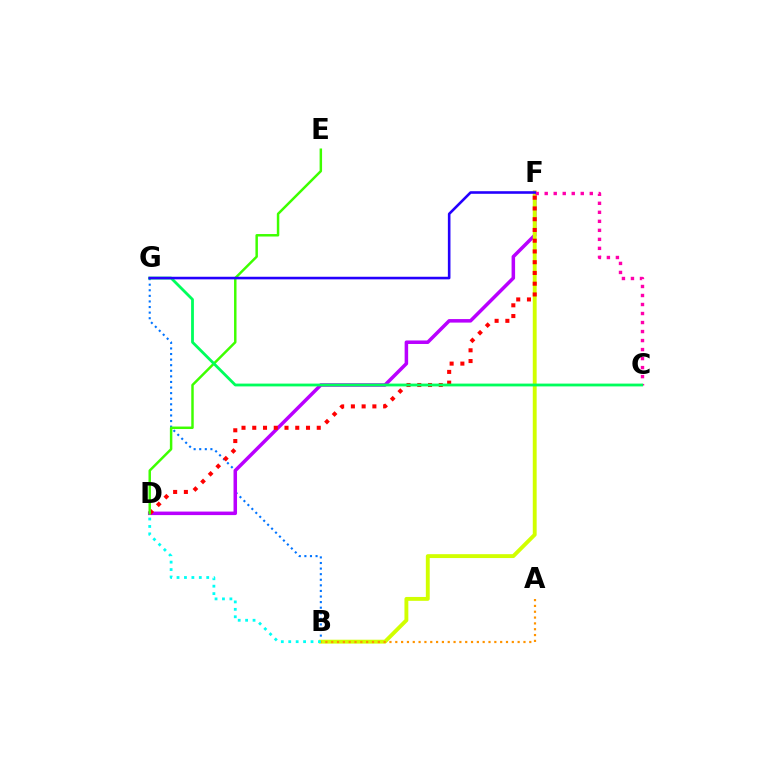{('B', 'G'): [{'color': '#0074ff', 'line_style': 'dotted', 'thickness': 1.52}], ('D', 'F'): [{'color': '#b900ff', 'line_style': 'solid', 'thickness': 2.53}, {'color': '#ff0000', 'line_style': 'dotted', 'thickness': 2.92}], ('B', 'F'): [{'color': '#d1ff00', 'line_style': 'solid', 'thickness': 2.79}], ('C', 'F'): [{'color': '#ff00ac', 'line_style': 'dotted', 'thickness': 2.45}], ('D', 'E'): [{'color': '#3dff00', 'line_style': 'solid', 'thickness': 1.78}], ('C', 'G'): [{'color': '#00ff5c', 'line_style': 'solid', 'thickness': 2.02}], ('B', 'D'): [{'color': '#00fff6', 'line_style': 'dotted', 'thickness': 2.02}], ('F', 'G'): [{'color': '#2500ff', 'line_style': 'solid', 'thickness': 1.87}], ('A', 'B'): [{'color': '#ff9400', 'line_style': 'dotted', 'thickness': 1.58}]}